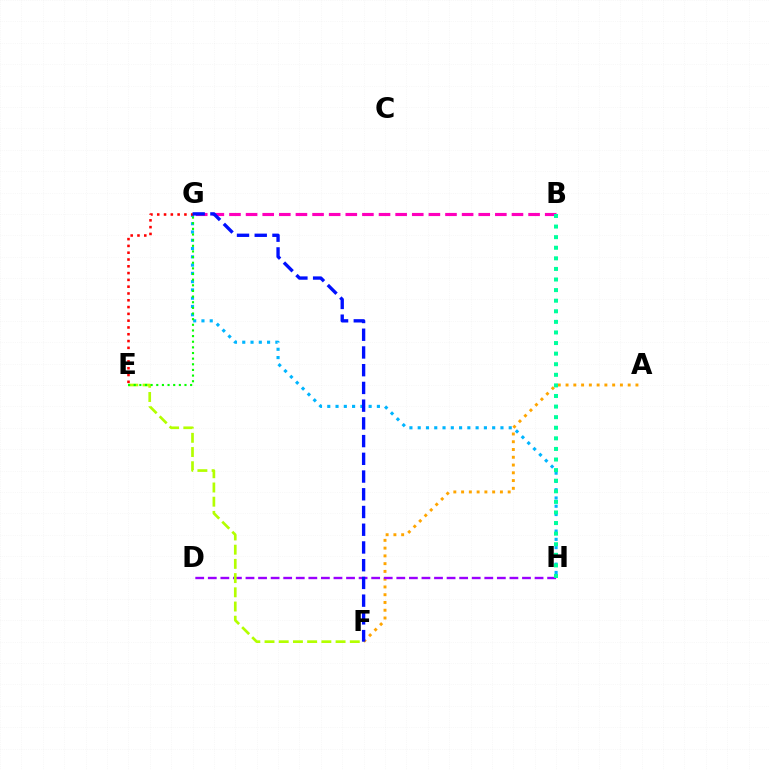{('A', 'F'): [{'color': '#ffa500', 'line_style': 'dotted', 'thickness': 2.11}], ('G', 'H'): [{'color': '#00b5ff', 'line_style': 'dotted', 'thickness': 2.25}], ('B', 'G'): [{'color': '#ff00bd', 'line_style': 'dashed', 'thickness': 2.26}], ('D', 'H'): [{'color': '#9b00ff', 'line_style': 'dashed', 'thickness': 1.71}], ('E', 'G'): [{'color': '#ff0000', 'line_style': 'dotted', 'thickness': 1.85}, {'color': '#08ff00', 'line_style': 'dotted', 'thickness': 1.53}], ('E', 'F'): [{'color': '#b3ff00', 'line_style': 'dashed', 'thickness': 1.93}], ('F', 'G'): [{'color': '#0010ff', 'line_style': 'dashed', 'thickness': 2.41}], ('B', 'H'): [{'color': '#00ff9d', 'line_style': 'dotted', 'thickness': 2.88}]}